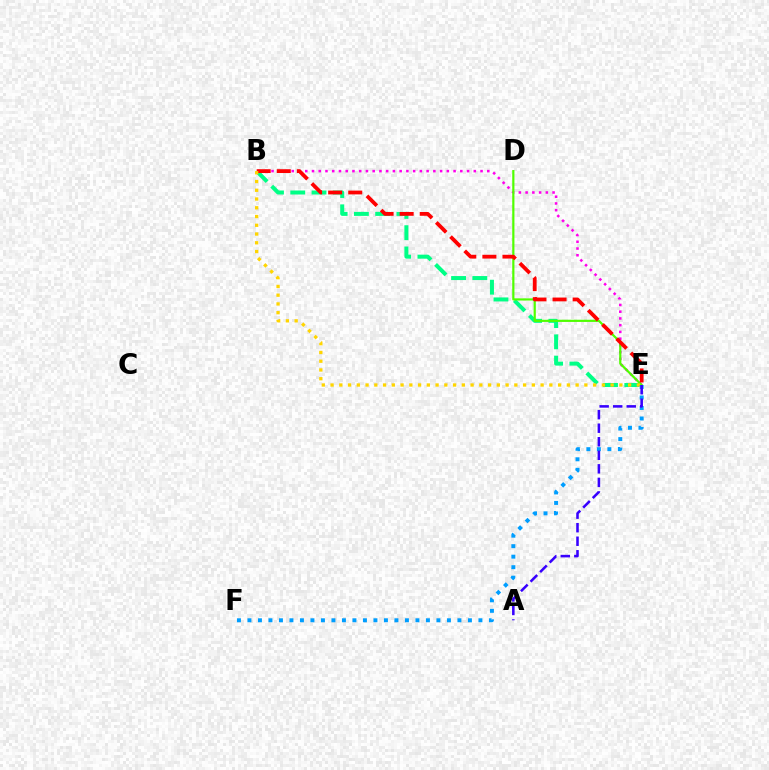{('B', 'E'): [{'color': '#00ff86', 'line_style': 'dashed', 'thickness': 2.89}, {'color': '#ff00ed', 'line_style': 'dotted', 'thickness': 1.83}, {'color': '#ff0000', 'line_style': 'dashed', 'thickness': 2.73}, {'color': '#ffd500', 'line_style': 'dotted', 'thickness': 2.38}], ('D', 'E'): [{'color': '#4fff00', 'line_style': 'solid', 'thickness': 1.58}], ('E', 'F'): [{'color': '#009eff', 'line_style': 'dotted', 'thickness': 2.85}], ('A', 'E'): [{'color': '#3700ff', 'line_style': 'dashed', 'thickness': 1.84}]}